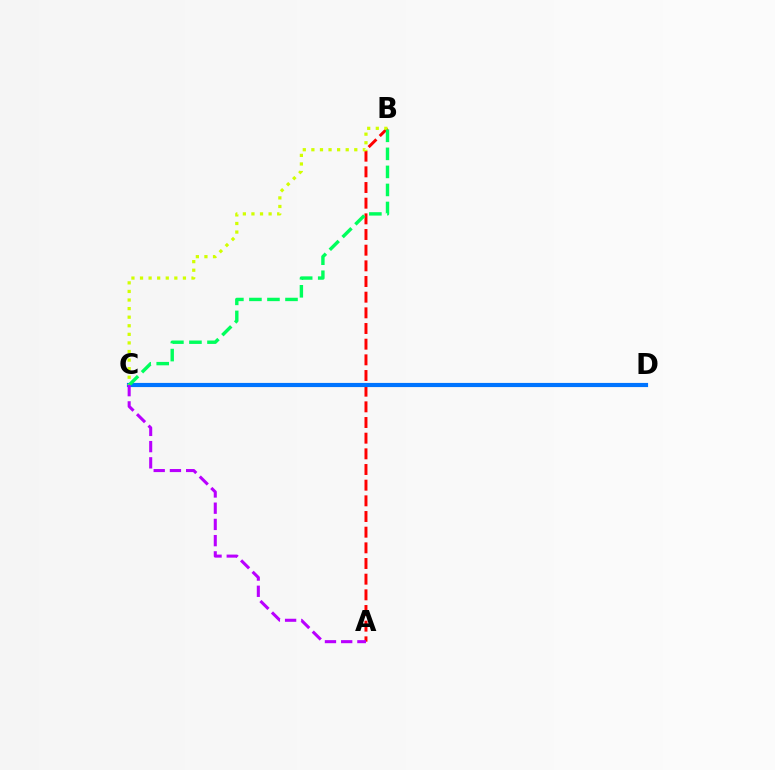{('A', 'B'): [{'color': '#ff0000', 'line_style': 'dashed', 'thickness': 2.13}], ('C', 'D'): [{'color': '#0074ff', 'line_style': 'solid', 'thickness': 2.99}], ('B', 'C'): [{'color': '#d1ff00', 'line_style': 'dotted', 'thickness': 2.33}, {'color': '#00ff5c', 'line_style': 'dashed', 'thickness': 2.45}], ('A', 'C'): [{'color': '#b900ff', 'line_style': 'dashed', 'thickness': 2.2}]}